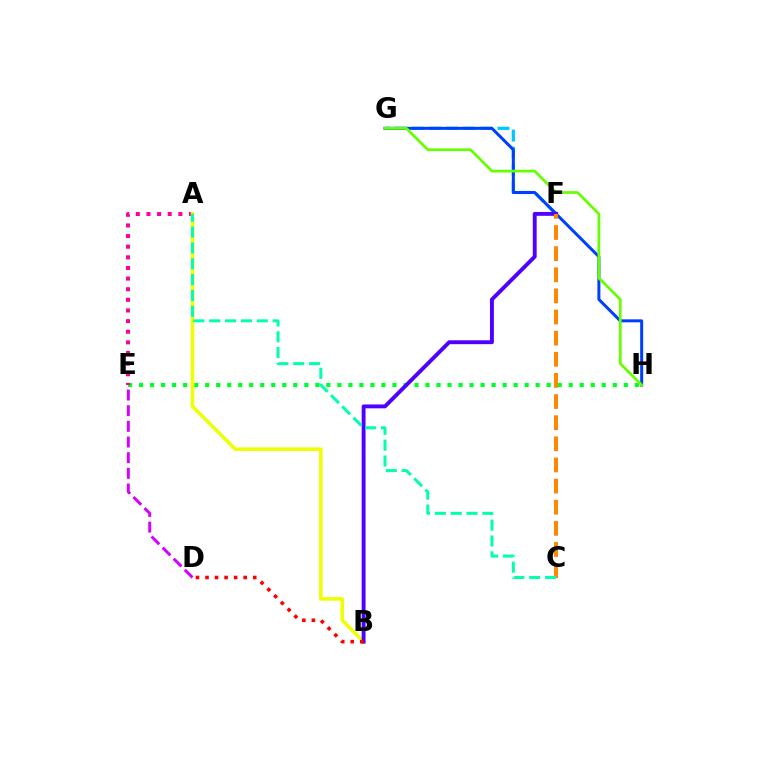{('E', 'H'): [{'color': '#00ff27', 'line_style': 'dotted', 'thickness': 2.99}], ('A', 'E'): [{'color': '#ff00a0', 'line_style': 'dotted', 'thickness': 2.89}], ('A', 'B'): [{'color': '#eeff00', 'line_style': 'solid', 'thickness': 2.55}], ('F', 'G'): [{'color': '#00c7ff', 'line_style': 'dashed', 'thickness': 2.32}], ('G', 'H'): [{'color': '#003fff', 'line_style': 'solid', 'thickness': 2.16}, {'color': '#66ff00', 'line_style': 'solid', 'thickness': 1.96}], ('B', 'F'): [{'color': '#4f00ff', 'line_style': 'solid', 'thickness': 2.79}], ('C', 'F'): [{'color': '#ff8800', 'line_style': 'dashed', 'thickness': 2.87}], ('A', 'C'): [{'color': '#00ffaf', 'line_style': 'dashed', 'thickness': 2.15}], ('D', 'E'): [{'color': '#d600ff', 'line_style': 'dashed', 'thickness': 2.13}], ('B', 'D'): [{'color': '#ff0000', 'line_style': 'dotted', 'thickness': 2.59}]}